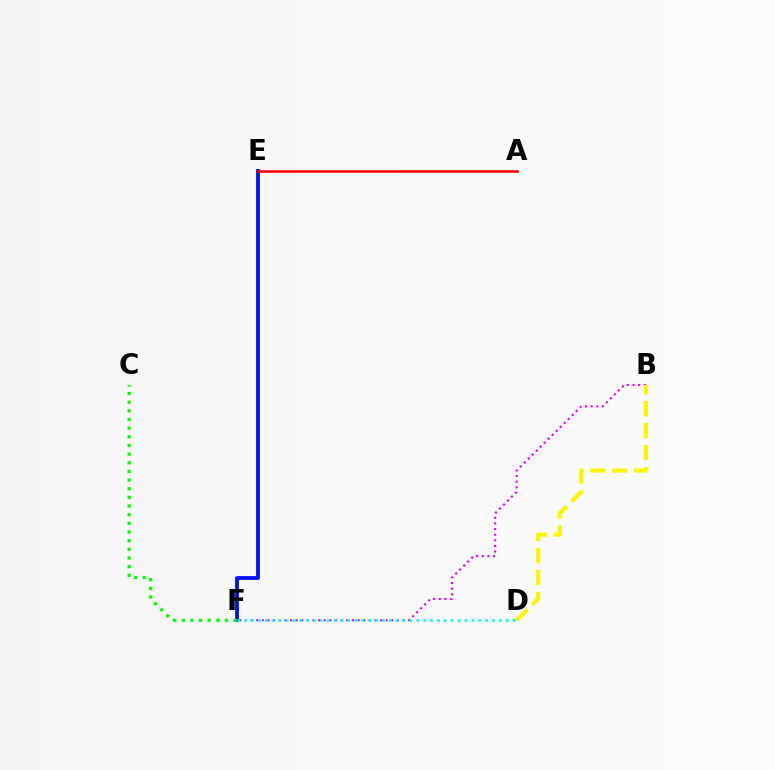{('E', 'F'): [{'color': '#0010ff', 'line_style': 'solid', 'thickness': 2.74}], ('C', 'F'): [{'color': '#08ff00', 'line_style': 'dotted', 'thickness': 2.35}], ('B', 'F'): [{'color': '#ee00ff', 'line_style': 'dotted', 'thickness': 1.53}], ('D', 'F'): [{'color': '#00fff6', 'line_style': 'dotted', 'thickness': 1.87}], ('A', 'E'): [{'color': '#ff0000', 'line_style': 'solid', 'thickness': 1.88}], ('B', 'D'): [{'color': '#fcf500', 'line_style': 'dashed', 'thickness': 2.99}]}